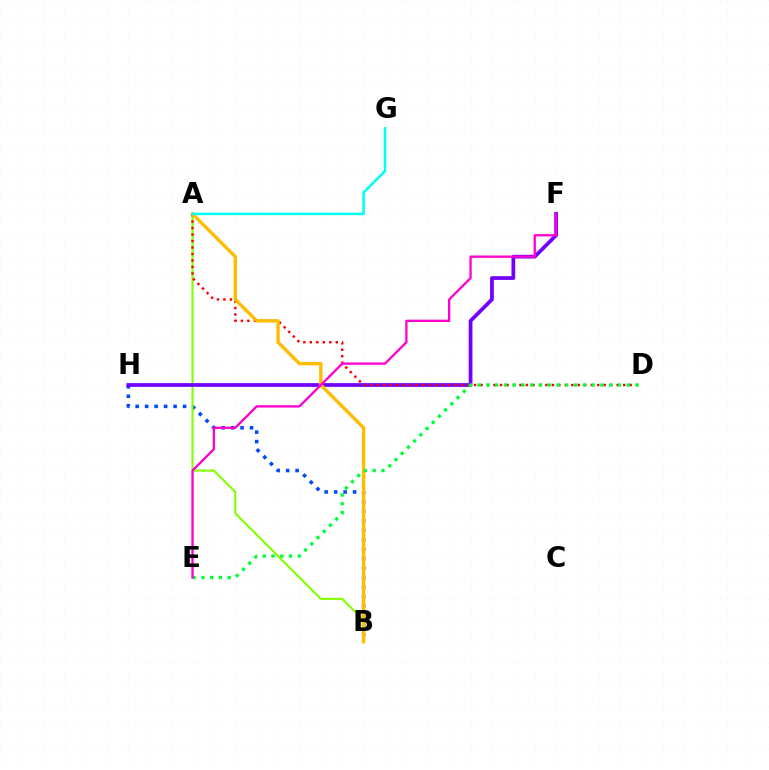{('B', 'H'): [{'color': '#004bff', 'line_style': 'dotted', 'thickness': 2.58}], ('A', 'B'): [{'color': '#84ff00', 'line_style': 'solid', 'thickness': 1.51}, {'color': '#ffbd00', 'line_style': 'solid', 'thickness': 2.42}], ('F', 'H'): [{'color': '#7200ff', 'line_style': 'solid', 'thickness': 2.68}], ('A', 'D'): [{'color': '#ff0000', 'line_style': 'dotted', 'thickness': 1.76}], ('D', 'E'): [{'color': '#00ff39', 'line_style': 'dotted', 'thickness': 2.38}], ('A', 'G'): [{'color': '#00fff6', 'line_style': 'solid', 'thickness': 1.84}], ('E', 'F'): [{'color': '#ff00cf', 'line_style': 'solid', 'thickness': 1.67}]}